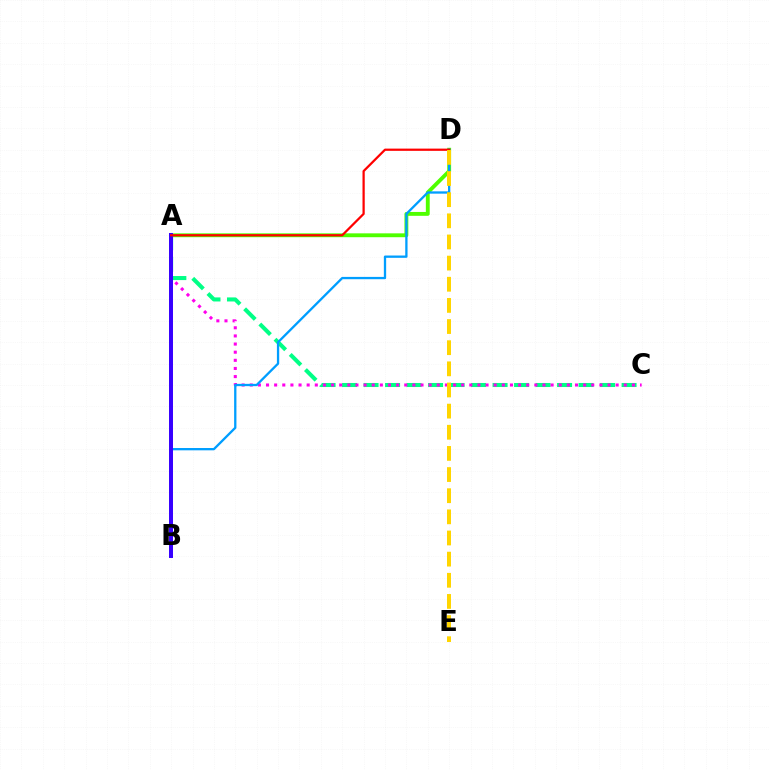{('A', 'D'): [{'color': '#4fff00', 'line_style': 'solid', 'thickness': 2.79}, {'color': '#ff0000', 'line_style': 'solid', 'thickness': 1.61}], ('A', 'C'): [{'color': '#00ff86', 'line_style': 'dashed', 'thickness': 2.92}, {'color': '#ff00ed', 'line_style': 'dotted', 'thickness': 2.21}], ('B', 'D'): [{'color': '#009eff', 'line_style': 'solid', 'thickness': 1.66}], ('A', 'B'): [{'color': '#3700ff', 'line_style': 'solid', 'thickness': 2.86}], ('D', 'E'): [{'color': '#ffd500', 'line_style': 'dashed', 'thickness': 2.87}]}